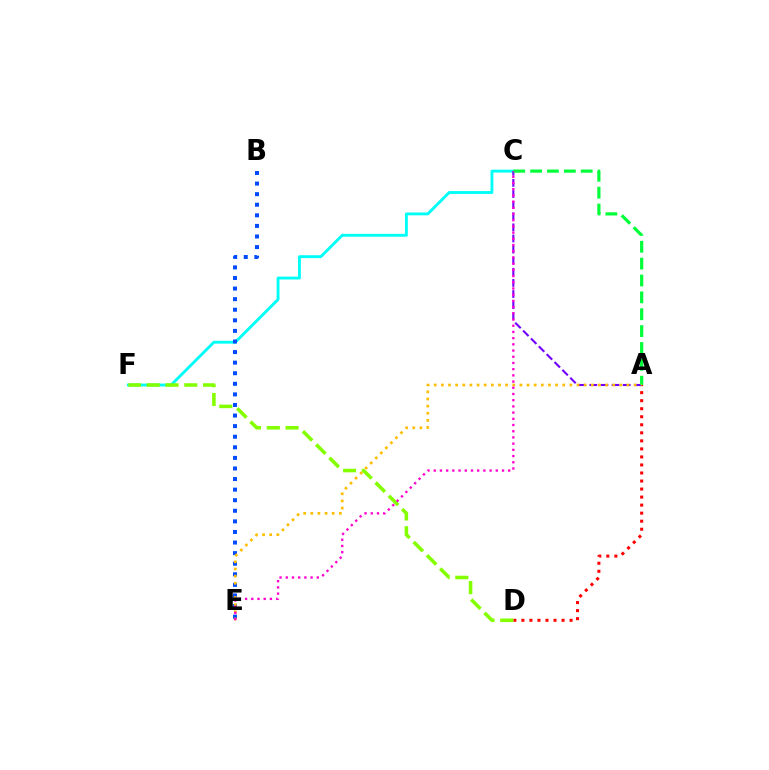{('C', 'F'): [{'color': '#00fff6', 'line_style': 'solid', 'thickness': 2.07}], ('A', 'D'): [{'color': '#ff0000', 'line_style': 'dotted', 'thickness': 2.18}], ('A', 'C'): [{'color': '#7200ff', 'line_style': 'dashed', 'thickness': 1.51}, {'color': '#00ff39', 'line_style': 'dashed', 'thickness': 2.29}], ('B', 'E'): [{'color': '#004bff', 'line_style': 'dotted', 'thickness': 2.88}], ('D', 'F'): [{'color': '#84ff00', 'line_style': 'dashed', 'thickness': 2.55}], ('A', 'E'): [{'color': '#ffbd00', 'line_style': 'dotted', 'thickness': 1.94}], ('C', 'E'): [{'color': '#ff00cf', 'line_style': 'dotted', 'thickness': 1.69}]}